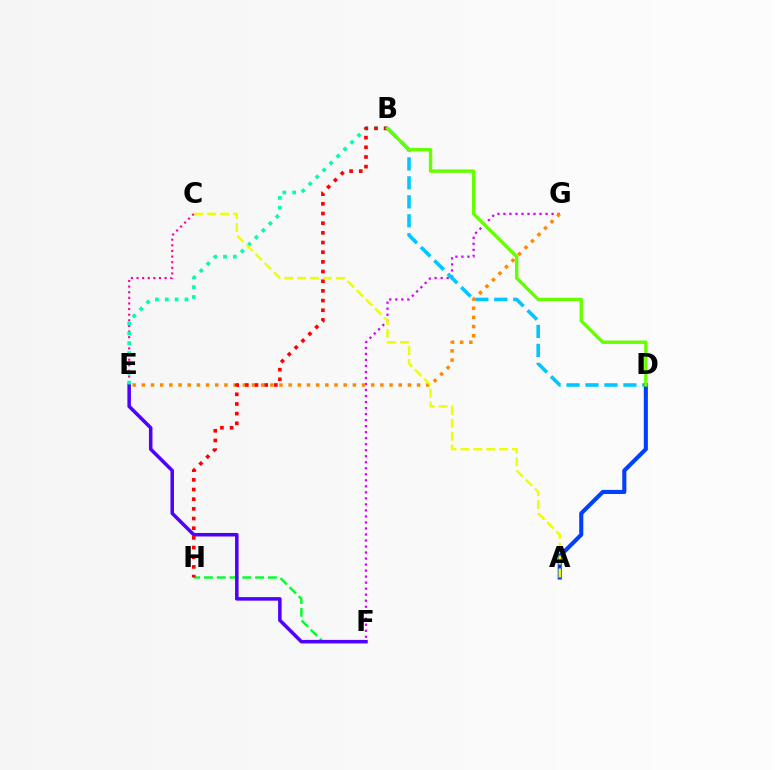{('F', 'H'): [{'color': '#00ff27', 'line_style': 'dashed', 'thickness': 1.74}], ('F', 'G'): [{'color': '#d600ff', 'line_style': 'dotted', 'thickness': 1.64}], ('B', 'D'): [{'color': '#00c7ff', 'line_style': 'dashed', 'thickness': 2.58}, {'color': '#66ff00', 'line_style': 'solid', 'thickness': 2.44}], ('E', 'G'): [{'color': '#ff8800', 'line_style': 'dotted', 'thickness': 2.49}], ('E', 'F'): [{'color': '#4f00ff', 'line_style': 'solid', 'thickness': 2.54}], ('C', 'E'): [{'color': '#ff00a0', 'line_style': 'dotted', 'thickness': 1.53}], ('B', 'E'): [{'color': '#00ffaf', 'line_style': 'dotted', 'thickness': 2.67}], ('B', 'H'): [{'color': '#ff0000', 'line_style': 'dotted', 'thickness': 2.63}], ('A', 'D'): [{'color': '#003fff', 'line_style': 'solid', 'thickness': 2.95}], ('A', 'C'): [{'color': '#eeff00', 'line_style': 'dashed', 'thickness': 1.75}]}